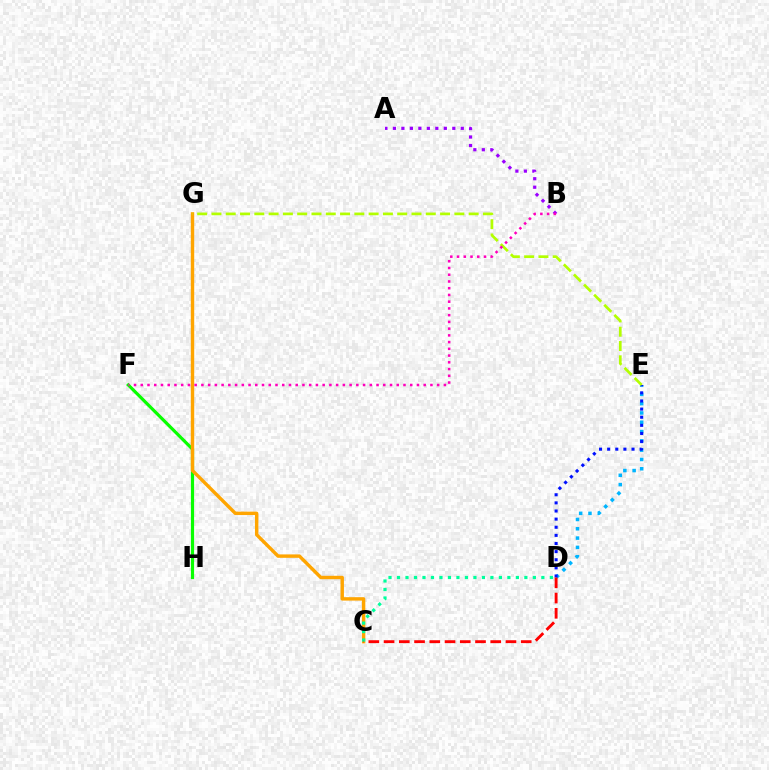{('F', 'H'): [{'color': '#08ff00', 'line_style': 'solid', 'thickness': 2.29}], ('A', 'B'): [{'color': '#9b00ff', 'line_style': 'dotted', 'thickness': 2.31}], ('C', 'G'): [{'color': '#ffa500', 'line_style': 'solid', 'thickness': 2.46}], ('C', 'D'): [{'color': '#00ff9d', 'line_style': 'dotted', 'thickness': 2.31}, {'color': '#ff0000', 'line_style': 'dashed', 'thickness': 2.07}], ('D', 'E'): [{'color': '#00b5ff', 'line_style': 'dotted', 'thickness': 2.53}, {'color': '#0010ff', 'line_style': 'dotted', 'thickness': 2.21}], ('E', 'G'): [{'color': '#b3ff00', 'line_style': 'dashed', 'thickness': 1.94}], ('B', 'F'): [{'color': '#ff00bd', 'line_style': 'dotted', 'thickness': 1.83}]}